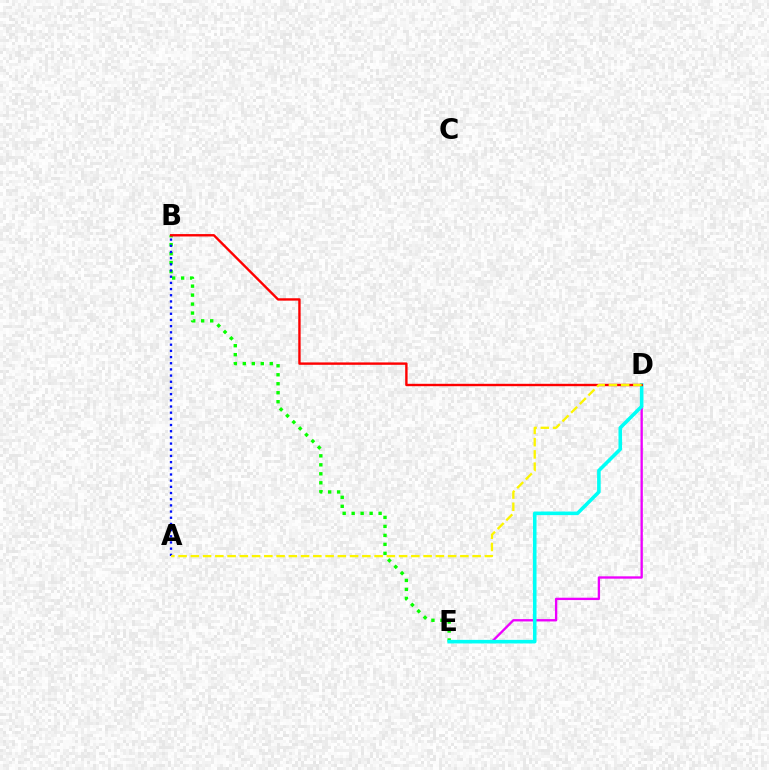{('B', 'E'): [{'color': '#08ff00', 'line_style': 'dotted', 'thickness': 2.44}], ('D', 'E'): [{'color': '#ee00ff', 'line_style': 'solid', 'thickness': 1.68}, {'color': '#00fff6', 'line_style': 'solid', 'thickness': 2.58}], ('A', 'B'): [{'color': '#0010ff', 'line_style': 'dotted', 'thickness': 1.68}], ('B', 'D'): [{'color': '#ff0000', 'line_style': 'solid', 'thickness': 1.72}], ('A', 'D'): [{'color': '#fcf500', 'line_style': 'dashed', 'thickness': 1.66}]}